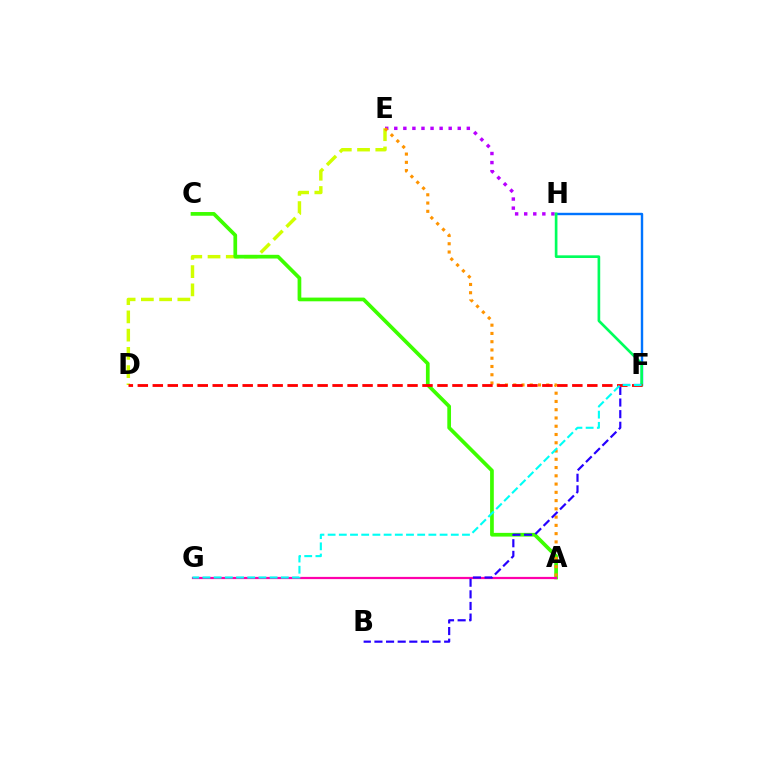{('E', 'H'): [{'color': '#b900ff', 'line_style': 'dotted', 'thickness': 2.46}], ('D', 'E'): [{'color': '#d1ff00', 'line_style': 'dashed', 'thickness': 2.48}], ('A', 'C'): [{'color': '#3dff00', 'line_style': 'solid', 'thickness': 2.67}], ('F', 'H'): [{'color': '#0074ff', 'line_style': 'solid', 'thickness': 1.74}, {'color': '#00ff5c', 'line_style': 'solid', 'thickness': 1.92}], ('A', 'G'): [{'color': '#ff00ac', 'line_style': 'solid', 'thickness': 1.6}], ('A', 'E'): [{'color': '#ff9400', 'line_style': 'dotted', 'thickness': 2.24}], ('B', 'F'): [{'color': '#2500ff', 'line_style': 'dashed', 'thickness': 1.58}], ('D', 'F'): [{'color': '#ff0000', 'line_style': 'dashed', 'thickness': 2.04}], ('F', 'G'): [{'color': '#00fff6', 'line_style': 'dashed', 'thickness': 1.52}]}